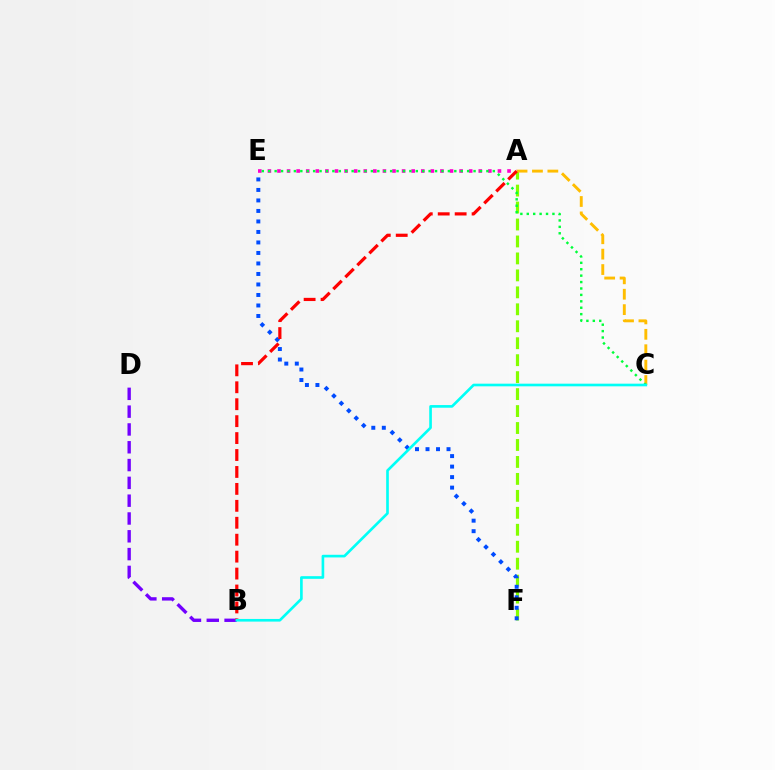{('A', 'F'): [{'color': '#84ff00', 'line_style': 'dashed', 'thickness': 2.3}], ('B', 'D'): [{'color': '#7200ff', 'line_style': 'dashed', 'thickness': 2.42}], ('A', 'C'): [{'color': '#ffbd00', 'line_style': 'dashed', 'thickness': 2.09}], ('A', 'E'): [{'color': '#ff00cf', 'line_style': 'dotted', 'thickness': 2.6}], ('E', 'F'): [{'color': '#004bff', 'line_style': 'dotted', 'thickness': 2.85}], ('A', 'B'): [{'color': '#ff0000', 'line_style': 'dashed', 'thickness': 2.3}], ('C', 'E'): [{'color': '#00ff39', 'line_style': 'dotted', 'thickness': 1.74}], ('B', 'C'): [{'color': '#00fff6', 'line_style': 'solid', 'thickness': 1.91}]}